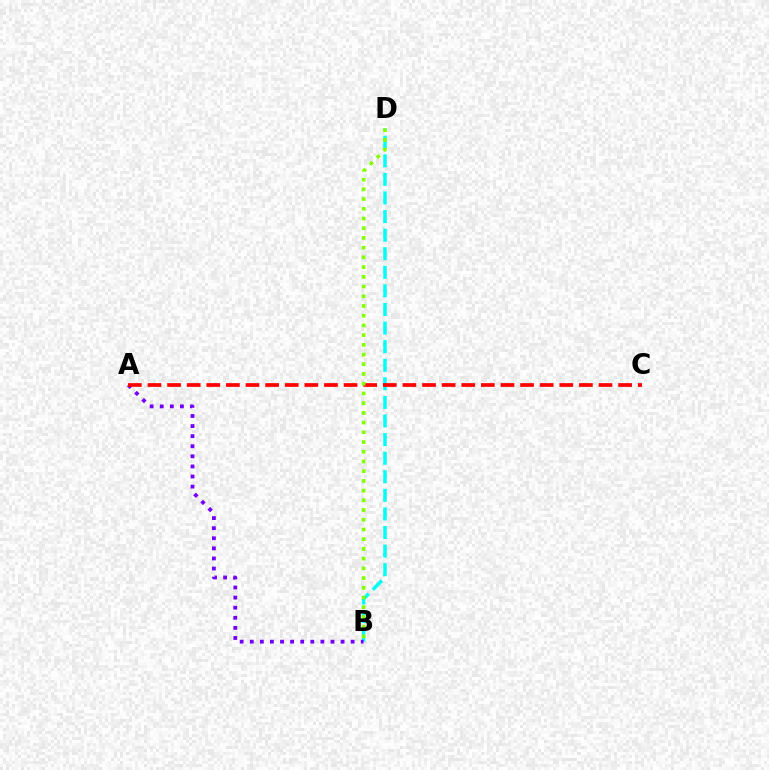{('B', 'D'): [{'color': '#00fff6', 'line_style': 'dashed', 'thickness': 2.52}, {'color': '#84ff00', 'line_style': 'dotted', 'thickness': 2.64}], ('A', 'B'): [{'color': '#7200ff', 'line_style': 'dotted', 'thickness': 2.74}], ('A', 'C'): [{'color': '#ff0000', 'line_style': 'dashed', 'thickness': 2.66}]}